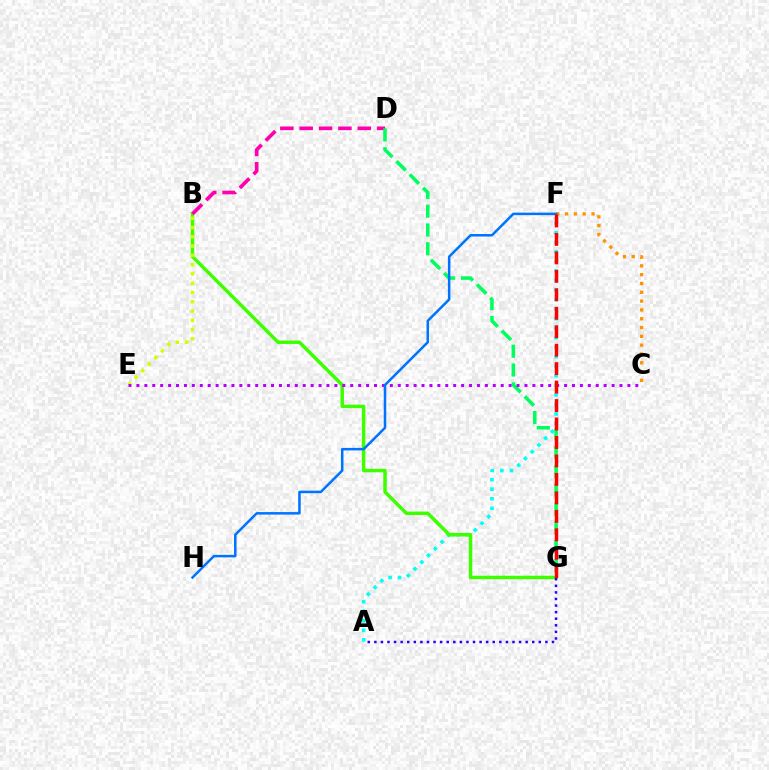{('A', 'F'): [{'color': '#00fff6', 'line_style': 'dotted', 'thickness': 2.59}], ('B', 'G'): [{'color': '#3dff00', 'line_style': 'solid', 'thickness': 2.49}], ('B', 'D'): [{'color': '#ff00ac', 'line_style': 'dashed', 'thickness': 2.63}], ('B', 'E'): [{'color': '#d1ff00', 'line_style': 'dotted', 'thickness': 2.52}], ('D', 'G'): [{'color': '#00ff5c', 'line_style': 'dashed', 'thickness': 2.55}], ('A', 'G'): [{'color': '#2500ff', 'line_style': 'dotted', 'thickness': 1.79}], ('C', 'E'): [{'color': '#b900ff', 'line_style': 'dotted', 'thickness': 2.15}], ('C', 'F'): [{'color': '#ff9400', 'line_style': 'dotted', 'thickness': 2.39}], ('F', 'H'): [{'color': '#0074ff', 'line_style': 'solid', 'thickness': 1.8}], ('F', 'G'): [{'color': '#ff0000', 'line_style': 'dashed', 'thickness': 2.51}]}